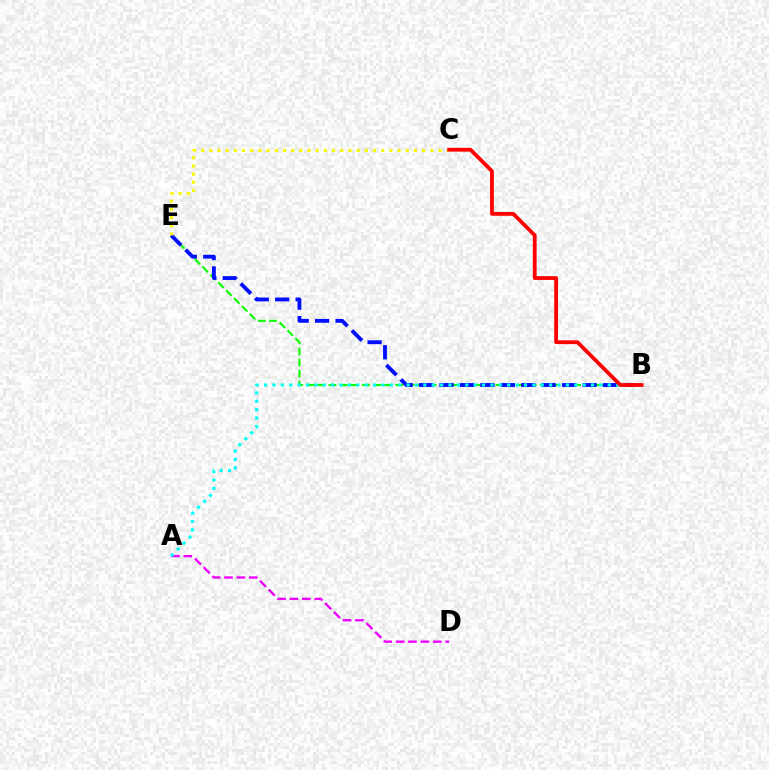{('B', 'E'): [{'color': '#08ff00', 'line_style': 'dashed', 'thickness': 1.51}, {'color': '#0010ff', 'line_style': 'dashed', 'thickness': 2.78}], ('A', 'D'): [{'color': '#ee00ff', 'line_style': 'dashed', 'thickness': 1.68}], ('A', 'B'): [{'color': '#00fff6', 'line_style': 'dotted', 'thickness': 2.28}], ('C', 'E'): [{'color': '#fcf500', 'line_style': 'dotted', 'thickness': 2.22}], ('B', 'C'): [{'color': '#ff0000', 'line_style': 'solid', 'thickness': 2.72}]}